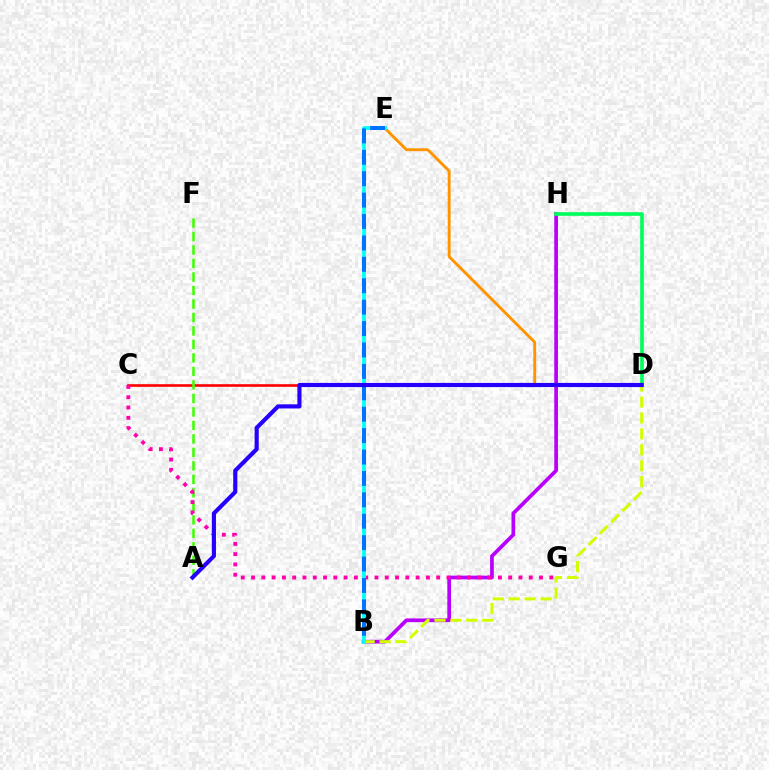{('C', 'D'): [{'color': '#ff0000', 'line_style': 'solid', 'thickness': 1.89}], ('B', 'H'): [{'color': '#b900ff', 'line_style': 'solid', 'thickness': 2.67}], ('A', 'F'): [{'color': '#3dff00', 'line_style': 'dashed', 'thickness': 1.83}], ('C', 'G'): [{'color': '#ff00ac', 'line_style': 'dotted', 'thickness': 2.79}], ('B', 'D'): [{'color': '#d1ff00', 'line_style': 'dashed', 'thickness': 2.16}], ('D', 'E'): [{'color': '#ff9400', 'line_style': 'solid', 'thickness': 2.07}], ('B', 'E'): [{'color': '#00fff6', 'line_style': 'solid', 'thickness': 2.71}, {'color': '#0074ff', 'line_style': 'dashed', 'thickness': 2.91}], ('D', 'H'): [{'color': '#00ff5c', 'line_style': 'solid', 'thickness': 2.64}], ('A', 'D'): [{'color': '#2500ff', 'line_style': 'solid', 'thickness': 2.98}]}